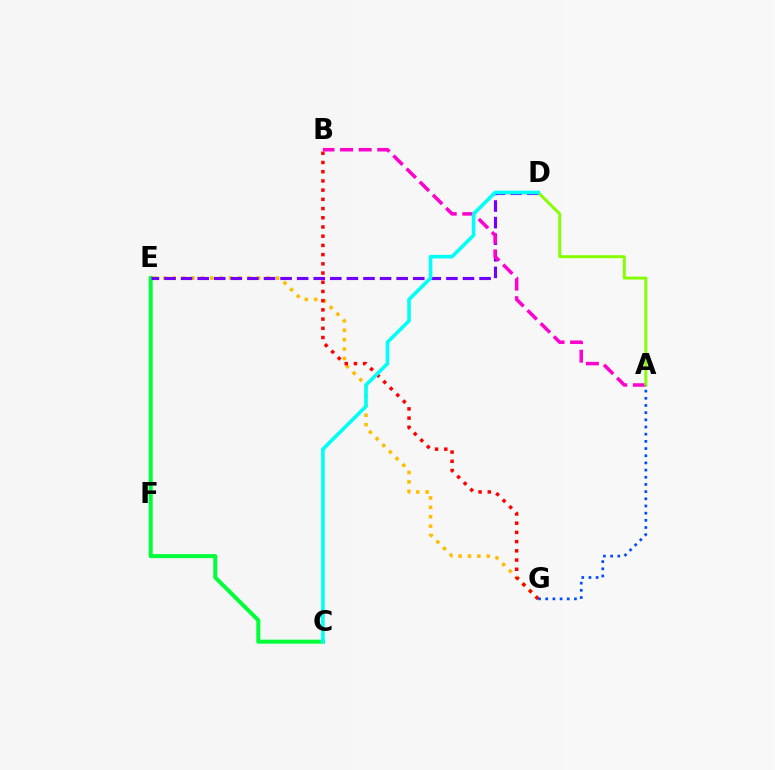{('E', 'G'): [{'color': '#ffbd00', 'line_style': 'dotted', 'thickness': 2.55}], ('B', 'G'): [{'color': '#ff0000', 'line_style': 'dotted', 'thickness': 2.5}], ('C', 'E'): [{'color': '#00ff39', 'line_style': 'solid', 'thickness': 2.89}], ('D', 'E'): [{'color': '#7200ff', 'line_style': 'dashed', 'thickness': 2.25}], ('A', 'B'): [{'color': '#ff00cf', 'line_style': 'dashed', 'thickness': 2.52}], ('A', 'D'): [{'color': '#84ff00', 'line_style': 'solid', 'thickness': 2.11}], ('A', 'G'): [{'color': '#004bff', 'line_style': 'dotted', 'thickness': 1.95}], ('C', 'D'): [{'color': '#00fff6', 'line_style': 'solid', 'thickness': 2.6}]}